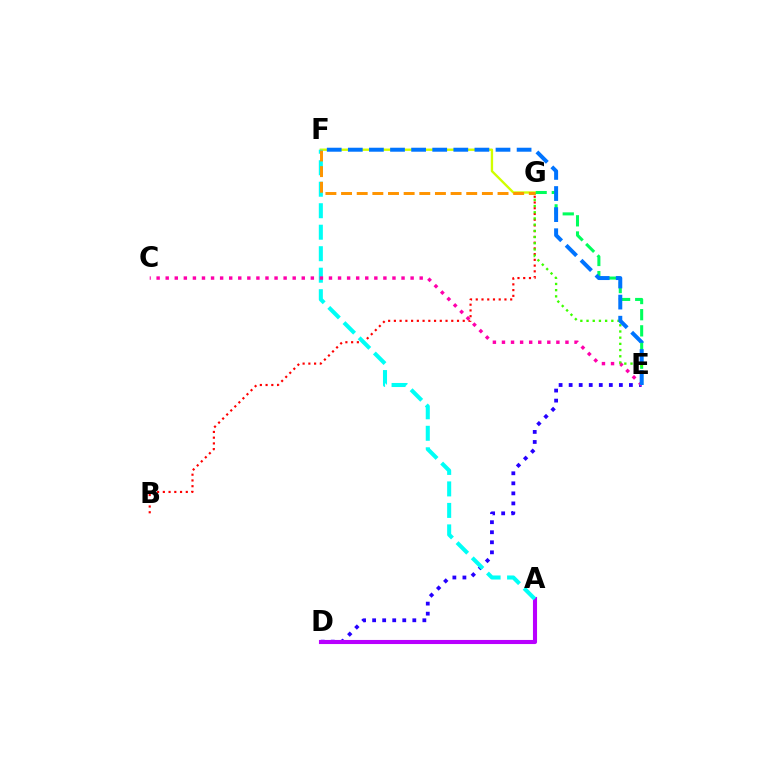{('E', 'G'): [{'color': '#00ff5c', 'line_style': 'dashed', 'thickness': 2.2}, {'color': '#3dff00', 'line_style': 'dotted', 'thickness': 1.68}], ('D', 'E'): [{'color': '#2500ff', 'line_style': 'dotted', 'thickness': 2.73}], ('B', 'G'): [{'color': '#ff0000', 'line_style': 'dotted', 'thickness': 1.56}], ('F', 'G'): [{'color': '#d1ff00', 'line_style': 'solid', 'thickness': 1.7}, {'color': '#ff9400', 'line_style': 'dashed', 'thickness': 2.13}], ('A', 'D'): [{'color': '#b900ff', 'line_style': 'solid', 'thickness': 2.95}], ('A', 'F'): [{'color': '#00fff6', 'line_style': 'dashed', 'thickness': 2.92}], ('C', 'E'): [{'color': '#ff00ac', 'line_style': 'dotted', 'thickness': 2.46}], ('E', 'F'): [{'color': '#0074ff', 'line_style': 'dashed', 'thickness': 2.87}]}